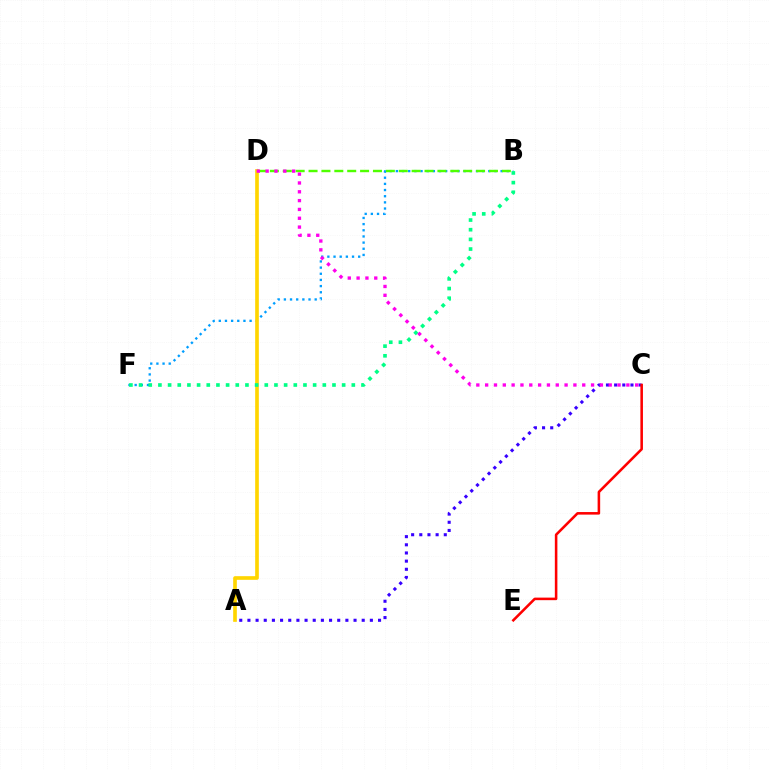{('B', 'F'): [{'color': '#009eff', 'line_style': 'dotted', 'thickness': 1.67}, {'color': '#00ff86', 'line_style': 'dotted', 'thickness': 2.63}], ('A', 'D'): [{'color': '#ffd500', 'line_style': 'solid', 'thickness': 2.64}], ('B', 'D'): [{'color': '#4fff00', 'line_style': 'dashed', 'thickness': 1.75}], ('A', 'C'): [{'color': '#3700ff', 'line_style': 'dotted', 'thickness': 2.22}], ('C', 'D'): [{'color': '#ff00ed', 'line_style': 'dotted', 'thickness': 2.4}], ('C', 'E'): [{'color': '#ff0000', 'line_style': 'solid', 'thickness': 1.84}]}